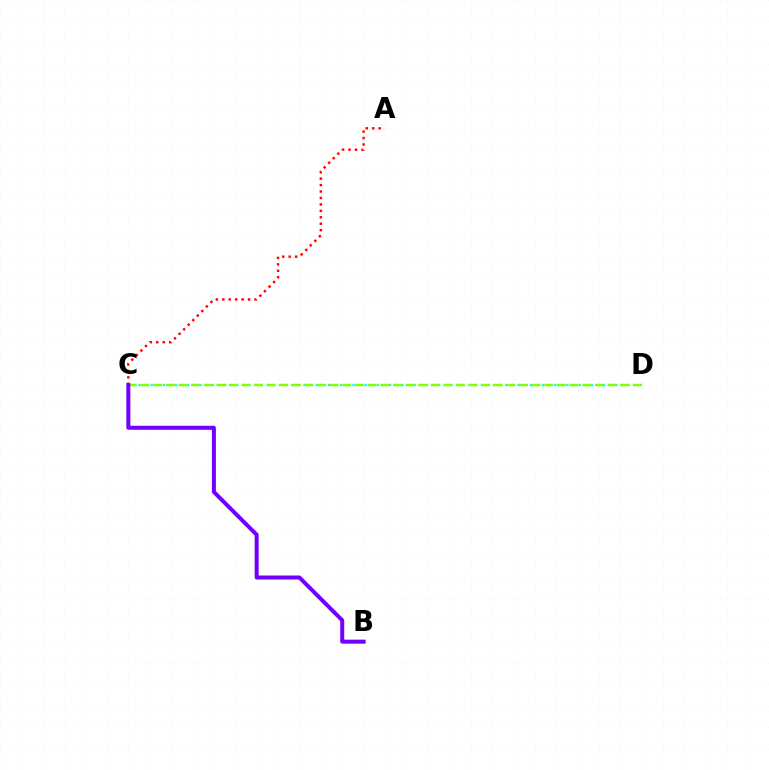{('A', 'C'): [{'color': '#ff0000', 'line_style': 'dotted', 'thickness': 1.75}], ('C', 'D'): [{'color': '#00fff6', 'line_style': 'dotted', 'thickness': 1.66}, {'color': '#84ff00', 'line_style': 'dashed', 'thickness': 1.71}], ('B', 'C'): [{'color': '#7200ff', 'line_style': 'solid', 'thickness': 2.88}]}